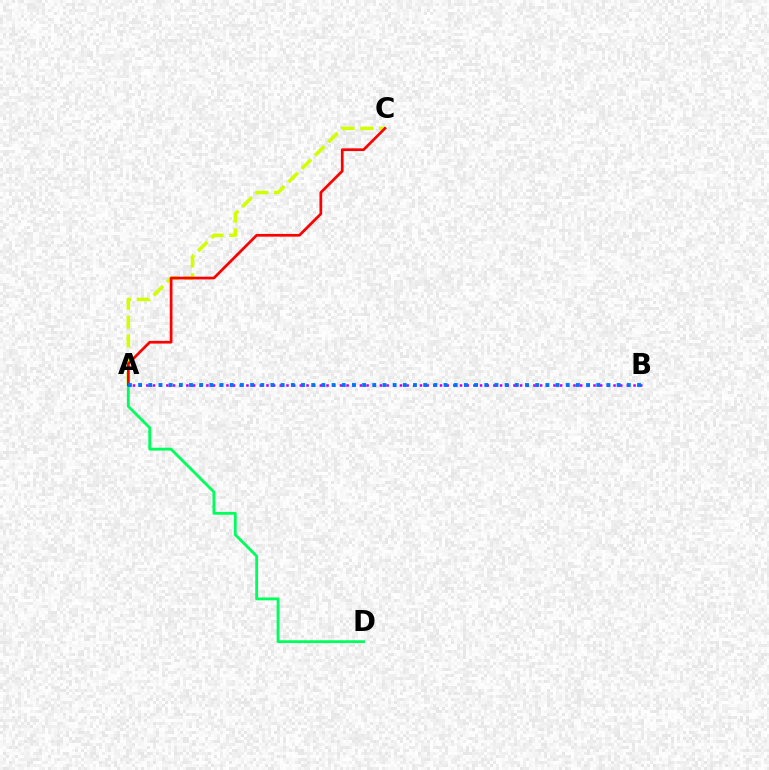{('A', 'D'): [{'color': '#00ff5c', 'line_style': 'solid', 'thickness': 2.04}], ('A', 'C'): [{'color': '#d1ff00', 'line_style': 'dashed', 'thickness': 2.55}, {'color': '#ff0000', 'line_style': 'solid', 'thickness': 1.96}], ('A', 'B'): [{'color': '#b900ff', 'line_style': 'dotted', 'thickness': 1.81}, {'color': '#0074ff', 'line_style': 'dotted', 'thickness': 2.77}]}